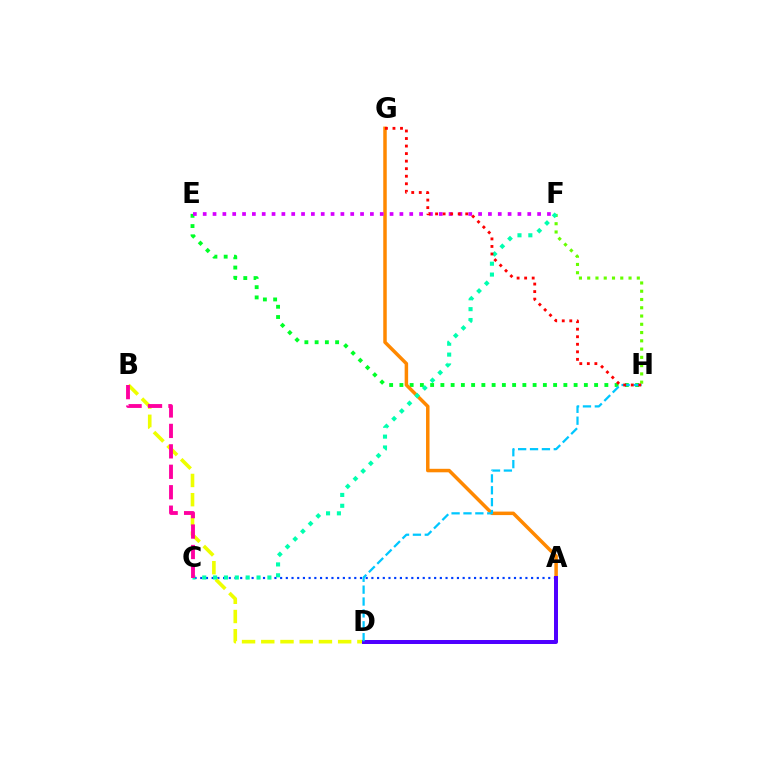{('E', 'H'): [{'color': '#00ff27', 'line_style': 'dotted', 'thickness': 2.78}], ('A', 'C'): [{'color': '#003fff', 'line_style': 'dotted', 'thickness': 1.55}], ('B', 'D'): [{'color': '#eeff00', 'line_style': 'dashed', 'thickness': 2.61}], ('A', 'G'): [{'color': '#ff8800', 'line_style': 'solid', 'thickness': 2.52}], ('A', 'D'): [{'color': '#4f00ff', 'line_style': 'solid', 'thickness': 2.87}], ('D', 'H'): [{'color': '#00c7ff', 'line_style': 'dashed', 'thickness': 1.61}], ('F', 'H'): [{'color': '#66ff00', 'line_style': 'dotted', 'thickness': 2.25}], ('E', 'F'): [{'color': '#d600ff', 'line_style': 'dotted', 'thickness': 2.67}], ('C', 'F'): [{'color': '#00ffaf', 'line_style': 'dotted', 'thickness': 2.95}], ('G', 'H'): [{'color': '#ff0000', 'line_style': 'dotted', 'thickness': 2.05}], ('B', 'C'): [{'color': '#ff00a0', 'line_style': 'dashed', 'thickness': 2.78}]}